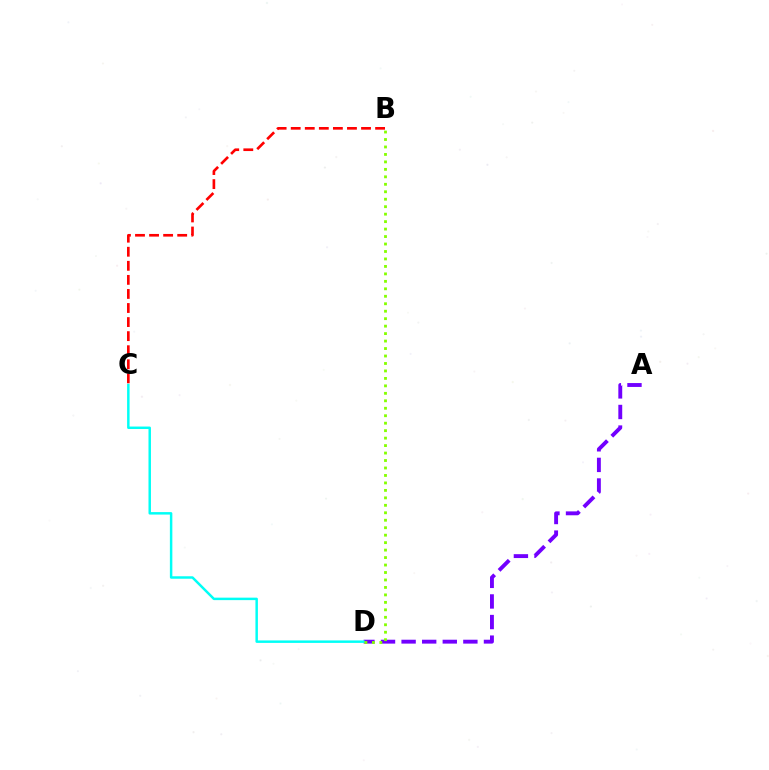{('A', 'D'): [{'color': '#7200ff', 'line_style': 'dashed', 'thickness': 2.8}], ('C', 'D'): [{'color': '#00fff6', 'line_style': 'solid', 'thickness': 1.78}], ('B', 'C'): [{'color': '#ff0000', 'line_style': 'dashed', 'thickness': 1.91}], ('B', 'D'): [{'color': '#84ff00', 'line_style': 'dotted', 'thickness': 2.03}]}